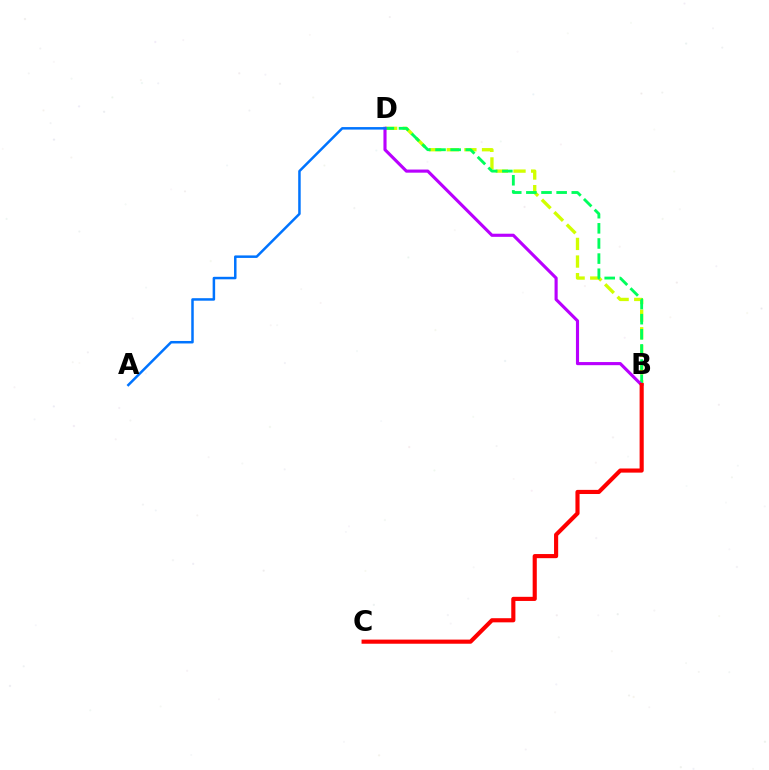{('B', 'D'): [{'color': '#d1ff00', 'line_style': 'dashed', 'thickness': 2.39}, {'color': '#00ff5c', 'line_style': 'dashed', 'thickness': 2.06}, {'color': '#b900ff', 'line_style': 'solid', 'thickness': 2.25}], ('A', 'D'): [{'color': '#0074ff', 'line_style': 'solid', 'thickness': 1.8}], ('B', 'C'): [{'color': '#ff0000', 'line_style': 'solid', 'thickness': 2.97}]}